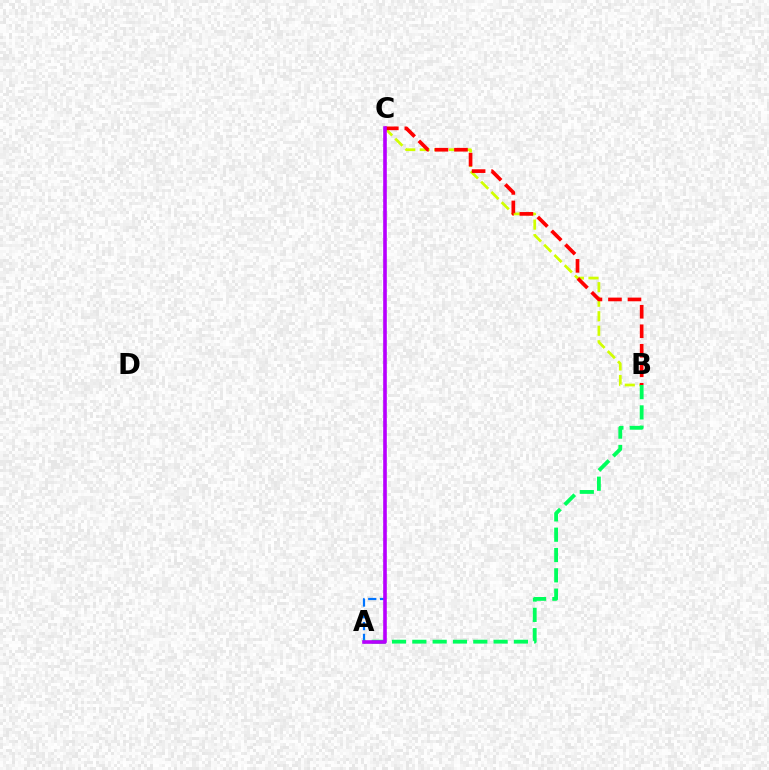{('B', 'C'): [{'color': '#d1ff00', 'line_style': 'dashed', 'thickness': 1.97}, {'color': '#ff0000', 'line_style': 'dashed', 'thickness': 2.65}], ('A', 'C'): [{'color': '#0074ff', 'line_style': 'dashed', 'thickness': 1.6}, {'color': '#b900ff', 'line_style': 'solid', 'thickness': 2.6}], ('A', 'B'): [{'color': '#00ff5c', 'line_style': 'dashed', 'thickness': 2.76}]}